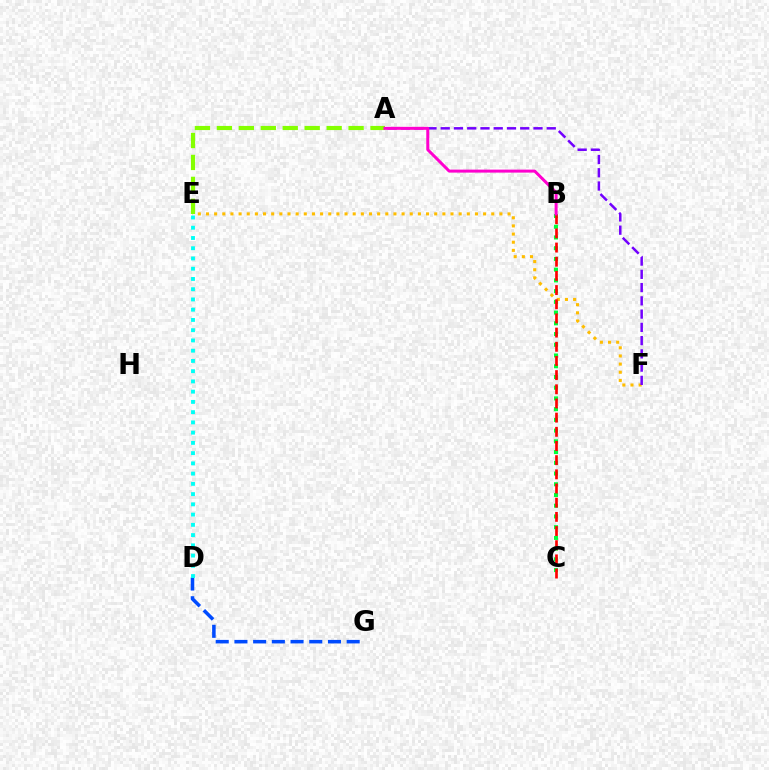{('B', 'C'): [{'color': '#00ff39', 'line_style': 'dotted', 'thickness': 2.92}, {'color': '#ff0000', 'line_style': 'dashed', 'thickness': 1.93}], ('D', 'G'): [{'color': '#004bff', 'line_style': 'dashed', 'thickness': 2.54}], ('E', 'F'): [{'color': '#ffbd00', 'line_style': 'dotted', 'thickness': 2.21}], ('A', 'E'): [{'color': '#84ff00', 'line_style': 'dashed', 'thickness': 2.98}], ('A', 'F'): [{'color': '#7200ff', 'line_style': 'dashed', 'thickness': 1.8}], ('D', 'E'): [{'color': '#00fff6', 'line_style': 'dotted', 'thickness': 2.78}], ('A', 'B'): [{'color': '#ff00cf', 'line_style': 'solid', 'thickness': 2.15}]}